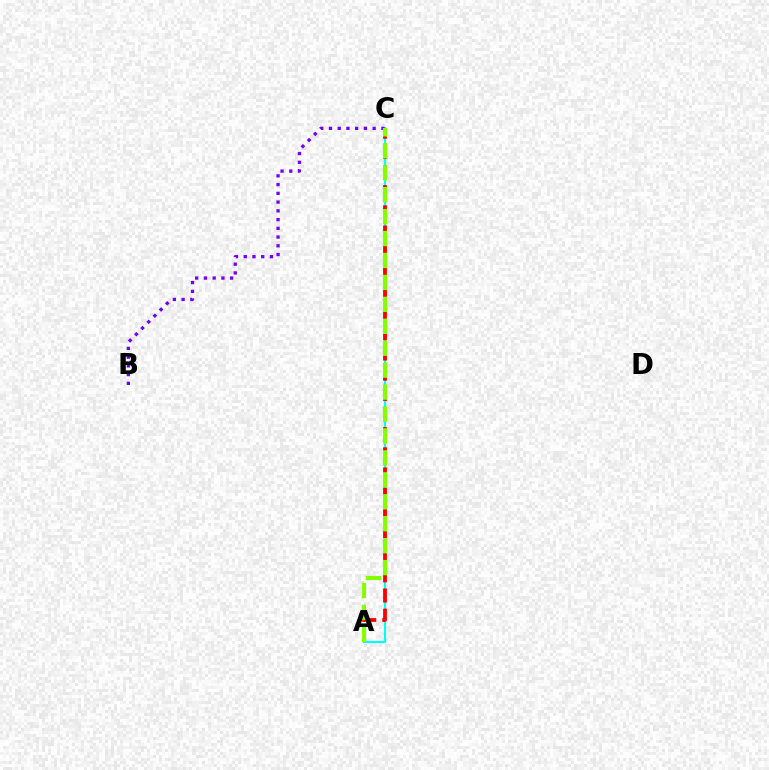{('A', 'C'): [{'color': '#00fff6', 'line_style': 'solid', 'thickness': 1.52}, {'color': '#ff0000', 'line_style': 'dashed', 'thickness': 2.74}, {'color': '#84ff00', 'line_style': 'dashed', 'thickness': 2.98}], ('B', 'C'): [{'color': '#7200ff', 'line_style': 'dotted', 'thickness': 2.37}]}